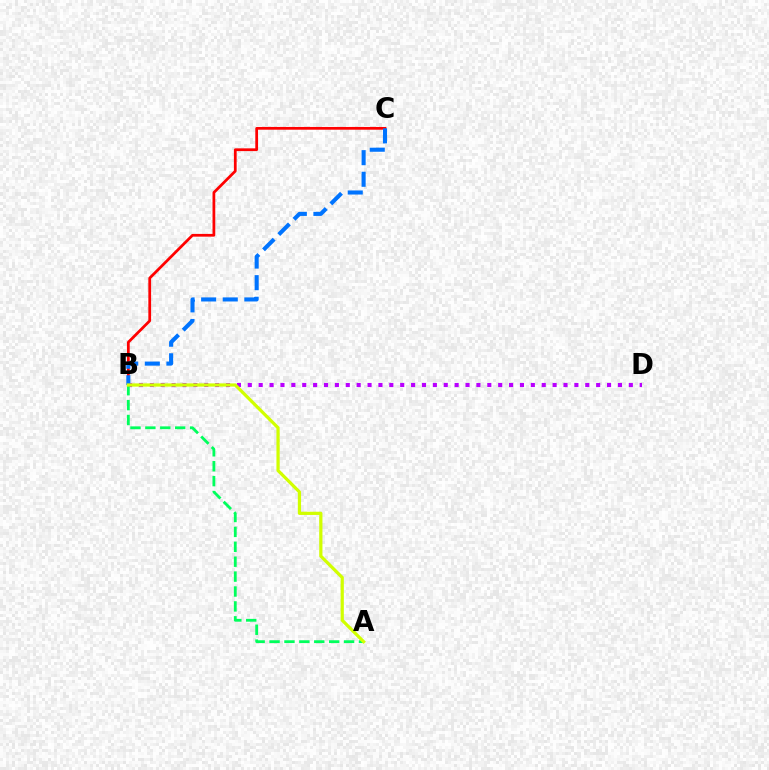{('B', 'C'): [{'color': '#ff0000', 'line_style': 'solid', 'thickness': 1.98}, {'color': '#0074ff', 'line_style': 'dashed', 'thickness': 2.93}], ('B', 'D'): [{'color': '#b900ff', 'line_style': 'dotted', 'thickness': 2.96}], ('A', 'B'): [{'color': '#00ff5c', 'line_style': 'dashed', 'thickness': 2.02}, {'color': '#d1ff00', 'line_style': 'solid', 'thickness': 2.32}]}